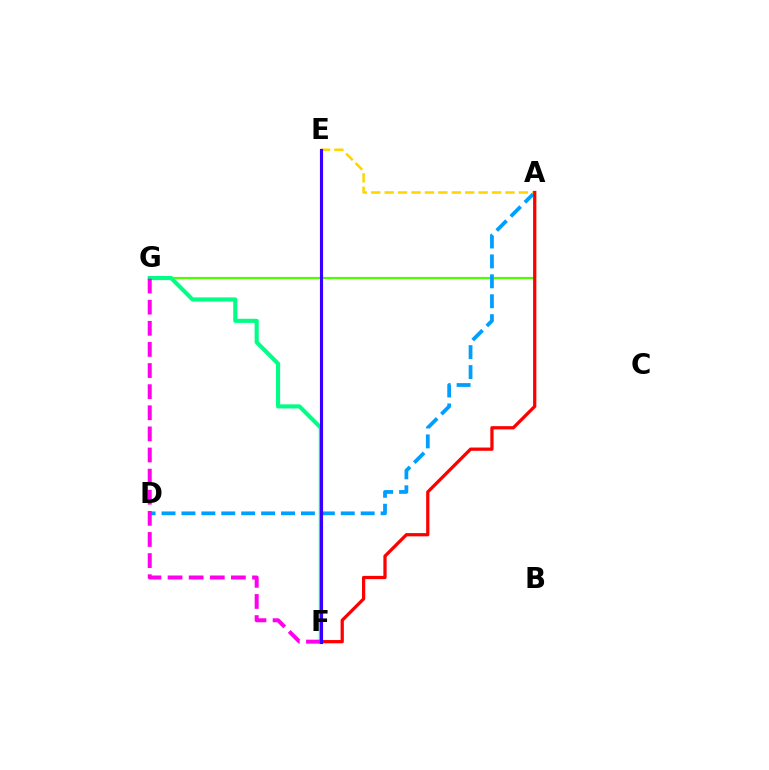{('A', 'G'): [{'color': '#4fff00', 'line_style': 'solid', 'thickness': 1.58}], ('F', 'G'): [{'color': '#00ff86', 'line_style': 'solid', 'thickness': 2.95}, {'color': '#ff00ed', 'line_style': 'dashed', 'thickness': 2.87}], ('A', 'D'): [{'color': '#009eff', 'line_style': 'dashed', 'thickness': 2.71}], ('A', 'E'): [{'color': '#ffd500', 'line_style': 'dashed', 'thickness': 1.82}], ('A', 'F'): [{'color': '#ff0000', 'line_style': 'solid', 'thickness': 2.34}], ('E', 'F'): [{'color': '#3700ff', 'line_style': 'solid', 'thickness': 2.25}]}